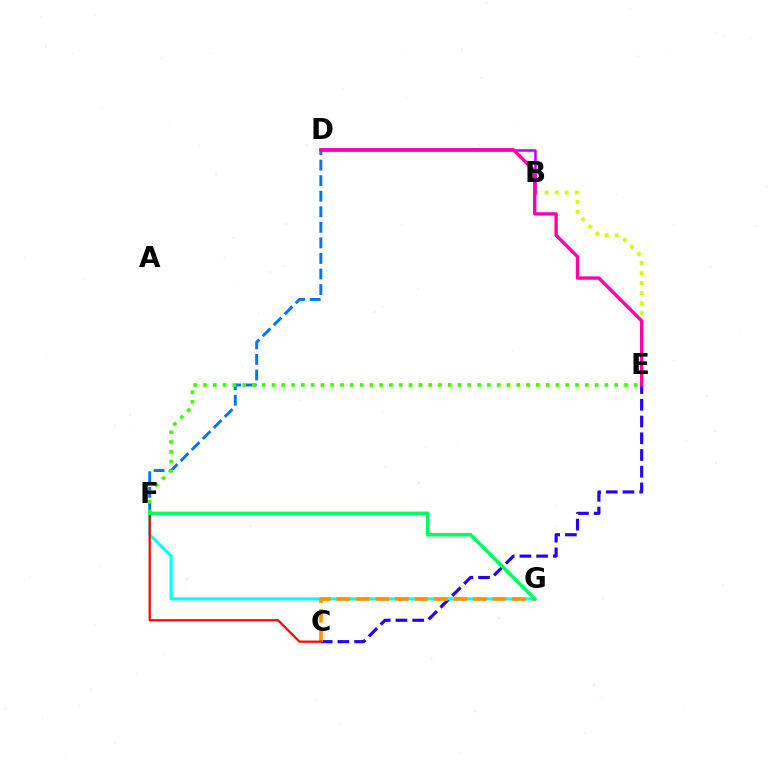{('B', 'E'): [{'color': '#d1ff00', 'line_style': 'dotted', 'thickness': 2.73}], ('B', 'D'): [{'color': '#b900ff', 'line_style': 'solid', 'thickness': 1.8}], ('C', 'E'): [{'color': '#2500ff', 'line_style': 'dashed', 'thickness': 2.27}], ('D', 'F'): [{'color': '#0074ff', 'line_style': 'dashed', 'thickness': 2.11}], ('F', 'G'): [{'color': '#00fff6', 'line_style': 'solid', 'thickness': 2.21}, {'color': '#00ff5c', 'line_style': 'solid', 'thickness': 2.57}], ('D', 'E'): [{'color': '#ff00ac', 'line_style': 'solid', 'thickness': 2.42}], ('C', 'G'): [{'color': '#ff9400', 'line_style': 'dashed', 'thickness': 2.65}], ('E', 'F'): [{'color': '#3dff00', 'line_style': 'dotted', 'thickness': 2.66}], ('C', 'F'): [{'color': '#ff0000', 'line_style': 'solid', 'thickness': 1.6}]}